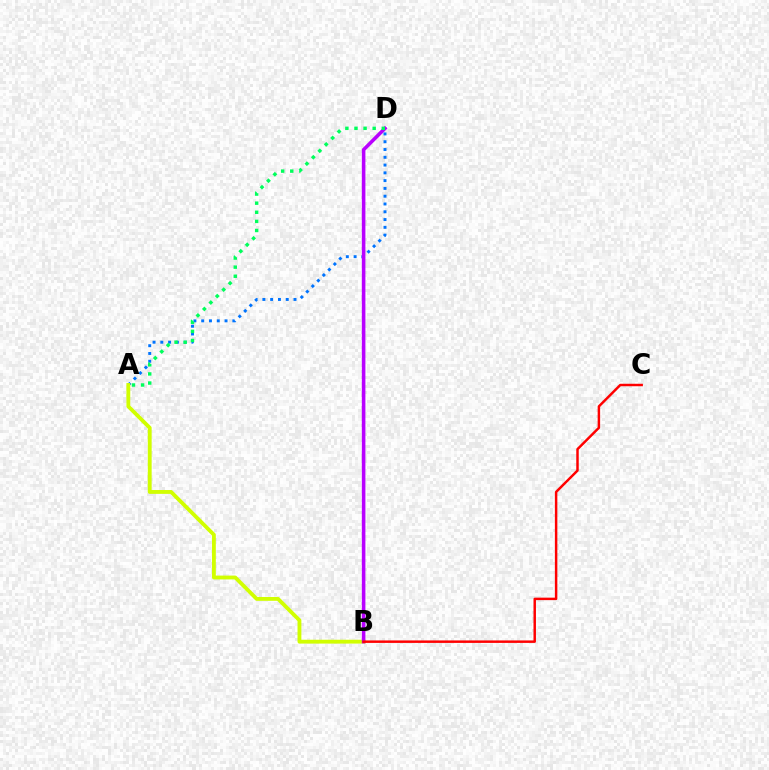{('A', 'D'): [{'color': '#0074ff', 'line_style': 'dotted', 'thickness': 2.11}, {'color': '#00ff5c', 'line_style': 'dotted', 'thickness': 2.47}], ('A', 'B'): [{'color': '#d1ff00', 'line_style': 'solid', 'thickness': 2.77}], ('B', 'D'): [{'color': '#b900ff', 'line_style': 'solid', 'thickness': 2.57}], ('B', 'C'): [{'color': '#ff0000', 'line_style': 'solid', 'thickness': 1.78}]}